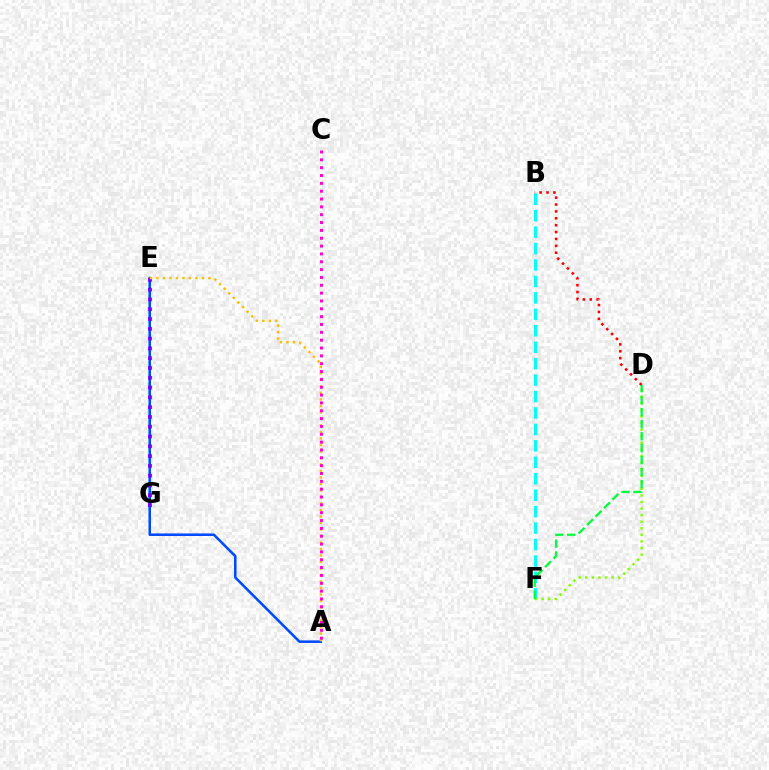{('B', 'F'): [{'color': '#00fff6', 'line_style': 'dashed', 'thickness': 2.23}], ('D', 'F'): [{'color': '#84ff00', 'line_style': 'dotted', 'thickness': 1.79}, {'color': '#00ff39', 'line_style': 'dashed', 'thickness': 1.63}], ('A', 'E'): [{'color': '#004bff', 'line_style': 'solid', 'thickness': 1.83}, {'color': '#ffbd00', 'line_style': 'dotted', 'thickness': 1.77}], ('E', 'G'): [{'color': '#7200ff', 'line_style': 'dotted', 'thickness': 2.66}], ('B', 'D'): [{'color': '#ff0000', 'line_style': 'dotted', 'thickness': 1.87}], ('A', 'C'): [{'color': '#ff00cf', 'line_style': 'dotted', 'thickness': 2.13}]}